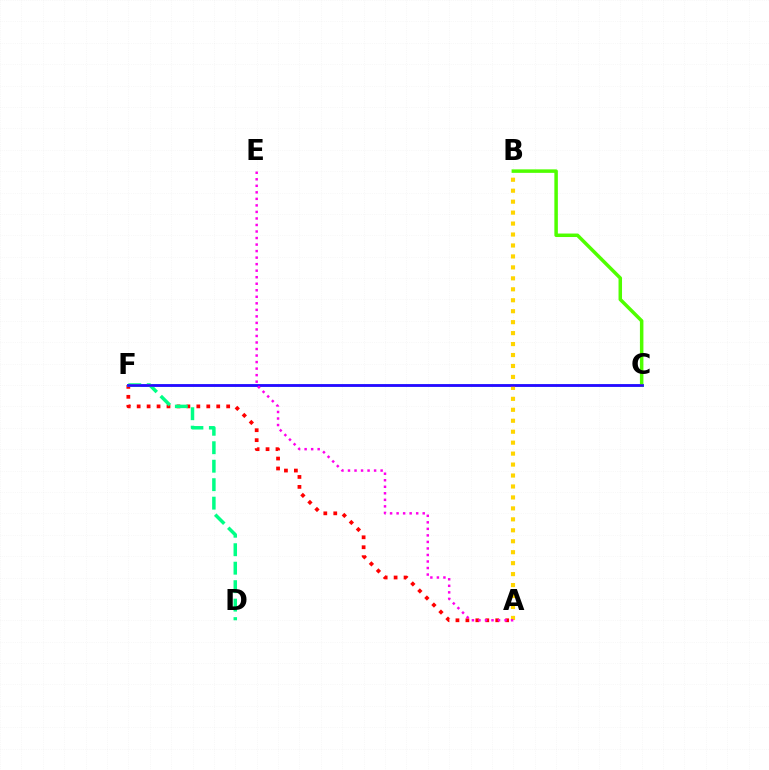{('A', 'F'): [{'color': '#ff0000', 'line_style': 'dotted', 'thickness': 2.7}], ('C', 'F'): [{'color': '#009eff', 'line_style': 'solid', 'thickness': 2.15}, {'color': '#3700ff', 'line_style': 'solid', 'thickness': 1.81}], ('D', 'F'): [{'color': '#00ff86', 'line_style': 'dashed', 'thickness': 2.51}], ('A', 'B'): [{'color': '#ffd500', 'line_style': 'dotted', 'thickness': 2.98}], ('B', 'C'): [{'color': '#4fff00', 'line_style': 'solid', 'thickness': 2.52}], ('A', 'E'): [{'color': '#ff00ed', 'line_style': 'dotted', 'thickness': 1.77}]}